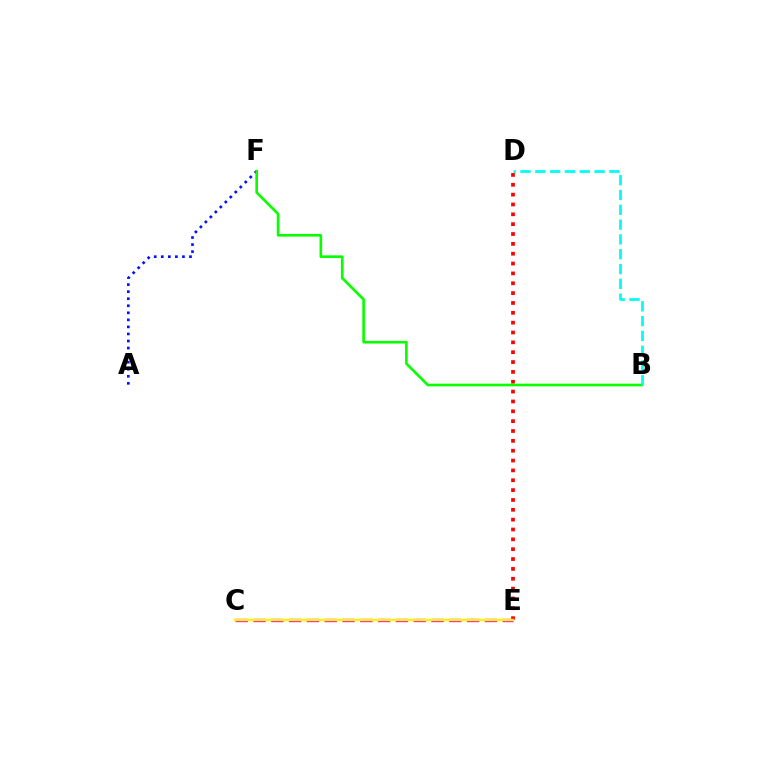{('D', 'E'): [{'color': '#ff0000', 'line_style': 'dotted', 'thickness': 2.68}], ('C', 'E'): [{'color': '#ee00ff', 'line_style': 'dashed', 'thickness': 2.42}, {'color': '#fcf500', 'line_style': 'solid', 'thickness': 1.77}], ('A', 'F'): [{'color': '#0010ff', 'line_style': 'dotted', 'thickness': 1.92}], ('B', 'F'): [{'color': '#08ff00', 'line_style': 'solid', 'thickness': 1.9}], ('B', 'D'): [{'color': '#00fff6', 'line_style': 'dashed', 'thickness': 2.01}]}